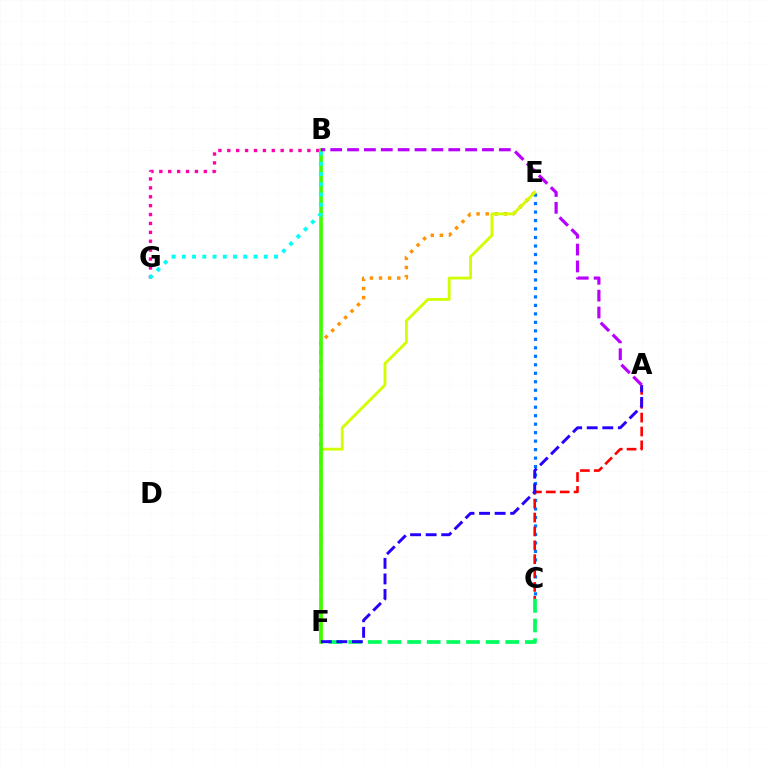{('B', 'G'): [{'color': '#ff00ac', 'line_style': 'dotted', 'thickness': 2.42}, {'color': '#00fff6', 'line_style': 'dotted', 'thickness': 2.78}], ('C', 'E'): [{'color': '#0074ff', 'line_style': 'dotted', 'thickness': 2.31}], ('E', 'F'): [{'color': '#ff9400', 'line_style': 'dotted', 'thickness': 2.48}, {'color': '#d1ff00', 'line_style': 'solid', 'thickness': 2.03}], ('C', 'F'): [{'color': '#00ff5c', 'line_style': 'dashed', 'thickness': 2.67}], ('A', 'C'): [{'color': '#ff0000', 'line_style': 'dashed', 'thickness': 1.89}], ('B', 'F'): [{'color': '#3dff00', 'line_style': 'solid', 'thickness': 2.6}], ('A', 'F'): [{'color': '#2500ff', 'line_style': 'dashed', 'thickness': 2.11}], ('A', 'B'): [{'color': '#b900ff', 'line_style': 'dashed', 'thickness': 2.29}]}